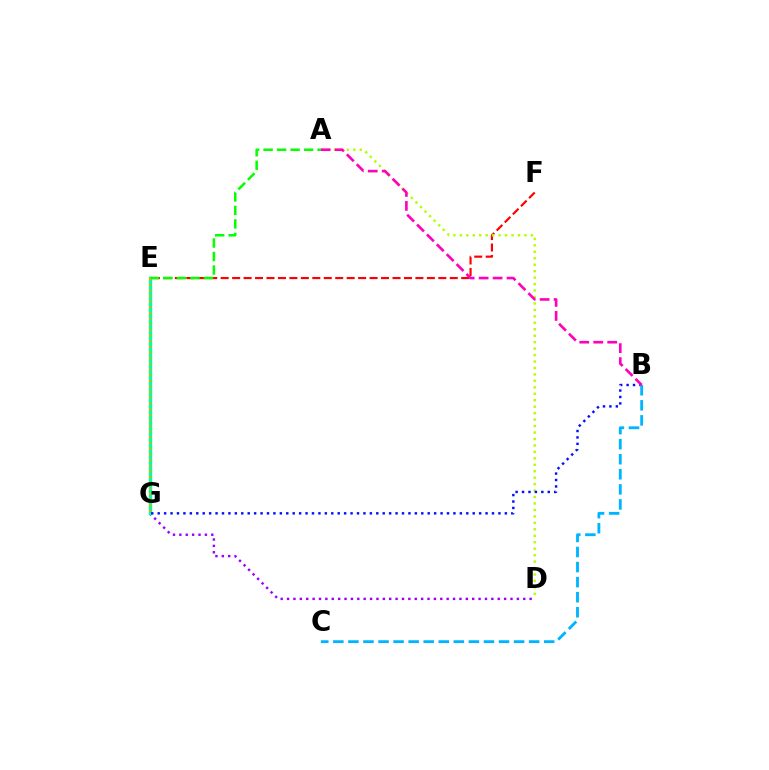{('E', 'F'): [{'color': '#ff0000', 'line_style': 'dashed', 'thickness': 1.56}], ('D', 'G'): [{'color': '#9b00ff', 'line_style': 'dotted', 'thickness': 1.73}], ('A', 'D'): [{'color': '#b3ff00', 'line_style': 'dotted', 'thickness': 1.75}], ('E', 'G'): [{'color': '#00ff9d', 'line_style': 'solid', 'thickness': 2.43}, {'color': '#ffa500', 'line_style': 'dotted', 'thickness': 1.54}], ('B', 'G'): [{'color': '#0010ff', 'line_style': 'dotted', 'thickness': 1.75}], ('B', 'C'): [{'color': '#00b5ff', 'line_style': 'dashed', 'thickness': 2.05}], ('A', 'E'): [{'color': '#08ff00', 'line_style': 'dashed', 'thickness': 1.83}], ('A', 'B'): [{'color': '#ff00bd', 'line_style': 'dashed', 'thickness': 1.9}]}